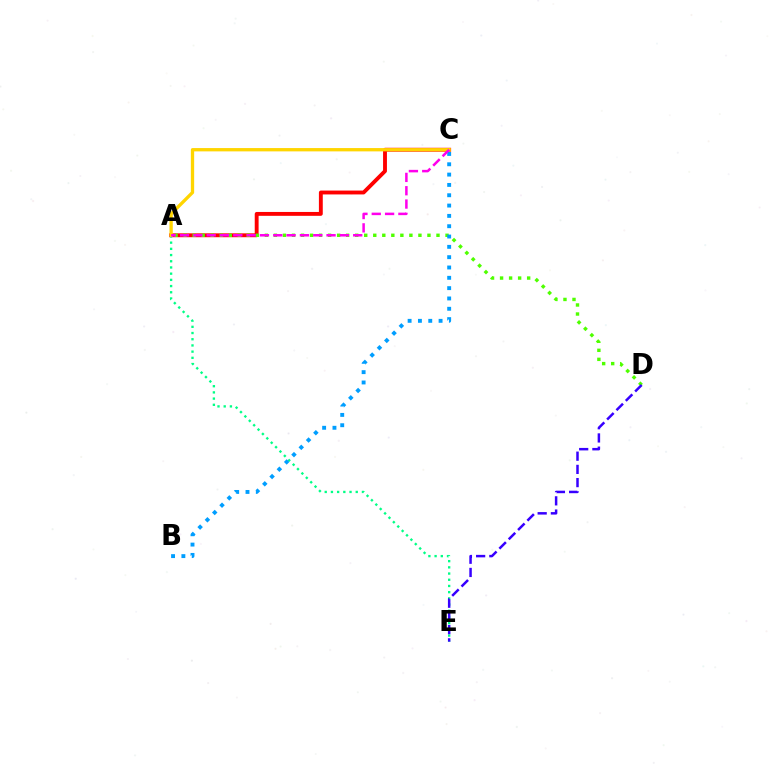{('A', 'C'): [{'color': '#ff0000', 'line_style': 'solid', 'thickness': 2.79}, {'color': '#ffd500', 'line_style': 'solid', 'thickness': 2.38}, {'color': '#ff00ed', 'line_style': 'dashed', 'thickness': 1.81}], ('A', 'D'): [{'color': '#4fff00', 'line_style': 'dotted', 'thickness': 2.45}], ('A', 'E'): [{'color': '#00ff86', 'line_style': 'dotted', 'thickness': 1.69}], ('D', 'E'): [{'color': '#3700ff', 'line_style': 'dashed', 'thickness': 1.79}], ('B', 'C'): [{'color': '#009eff', 'line_style': 'dotted', 'thickness': 2.8}]}